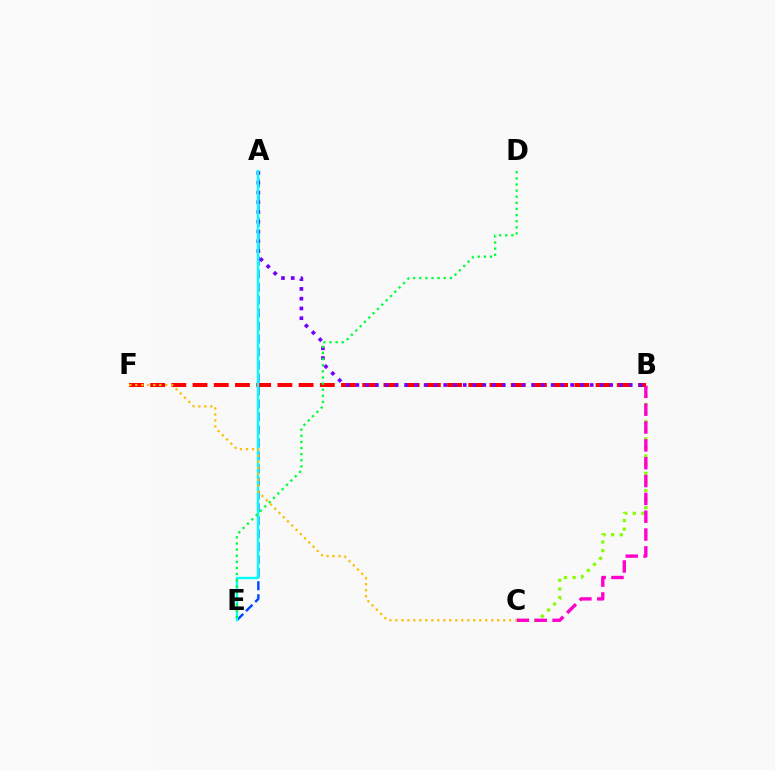{('A', 'E'): [{'color': '#004bff', 'line_style': 'dashed', 'thickness': 1.76}, {'color': '#00fff6', 'line_style': 'solid', 'thickness': 1.72}], ('B', 'C'): [{'color': '#84ff00', 'line_style': 'dotted', 'thickness': 2.34}, {'color': '#ff00cf', 'line_style': 'dashed', 'thickness': 2.42}], ('B', 'F'): [{'color': '#ff0000', 'line_style': 'dashed', 'thickness': 2.88}], ('A', 'B'): [{'color': '#7200ff', 'line_style': 'dotted', 'thickness': 2.65}], ('C', 'F'): [{'color': '#ffbd00', 'line_style': 'dotted', 'thickness': 1.63}], ('D', 'E'): [{'color': '#00ff39', 'line_style': 'dotted', 'thickness': 1.66}]}